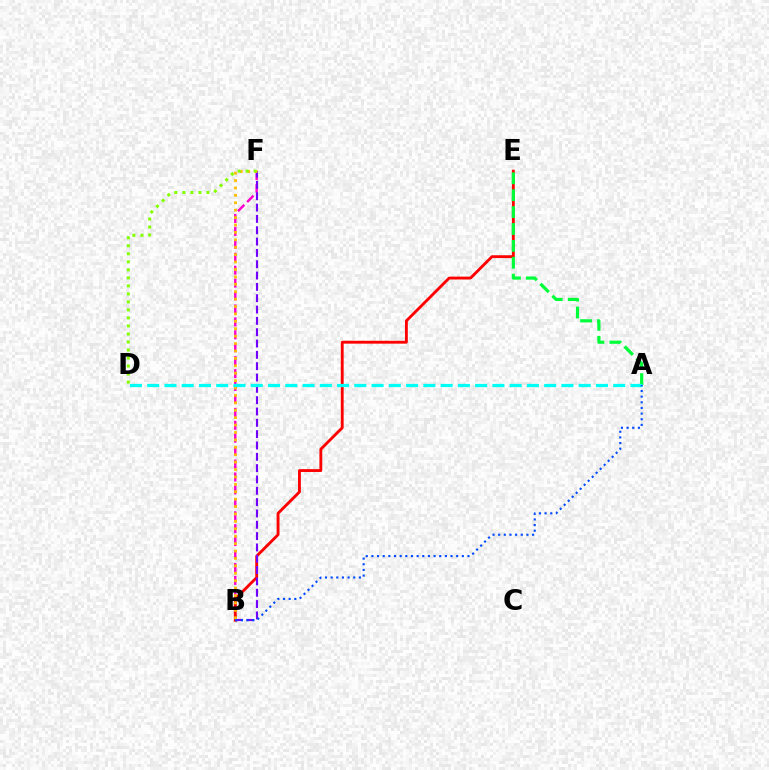{('B', 'F'): [{'color': '#ff00cf', 'line_style': 'dashed', 'thickness': 1.76}, {'color': '#7200ff', 'line_style': 'dashed', 'thickness': 1.54}, {'color': '#ffbd00', 'line_style': 'dotted', 'thickness': 2.01}], ('B', 'E'): [{'color': '#ff0000', 'line_style': 'solid', 'thickness': 2.05}], ('A', 'E'): [{'color': '#00ff39', 'line_style': 'dashed', 'thickness': 2.29}], ('A', 'D'): [{'color': '#00fff6', 'line_style': 'dashed', 'thickness': 2.34}], ('D', 'F'): [{'color': '#84ff00', 'line_style': 'dotted', 'thickness': 2.18}], ('A', 'B'): [{'color': '#004bff', 'line_style': 'dotted', 'thickness': 1.54}]}